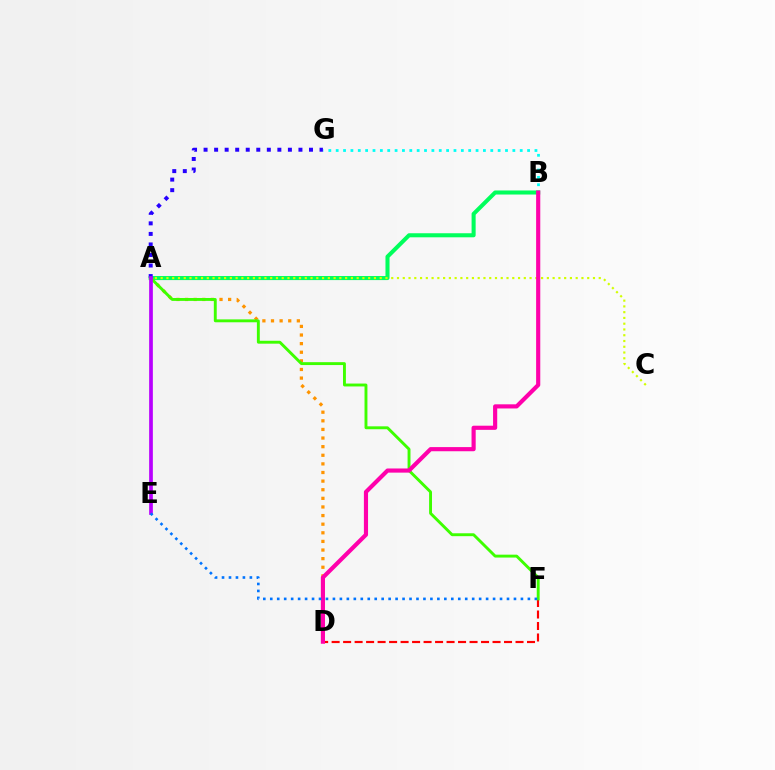{('A', 'B'): [{'color': '#00ff5c', 'line_style': 'solid', 'thickness': 2.92}], ('A', 'D'): [{'color': '#ff9400', 'line_style': 'dotted', 'thickness': 2.34}], ('A', 'G'): [{'color': '#2500ff', 'line_style': 'dotted', 'thickness': 2.86}], ('D', 'F'): [{'color': '#ff0000', 'line_style': 'dashed', 'thickness': 1.56}], ('B', 'G'): [{'color': '#00fff6', 'line_style': 'dotted', 'thickness': 2.0}], ('A', 'F'): [{'color': '#3dff00', 'line_style': 'solid', 'thickness': 2.09}], ('A', 'C'): [{'color': '#d1ff00', 'line_style': 'dotted', 'thickness': 1.57}], ('B', 'D'): [{'color': '#ff00ac', 'line_style': 'solid', 'thickness': 2.99}], ('A', 'E'): [{'color': '#b900ff', 'line_style': 'solid', 'thickness': 2.67}], ('E', 'F'): [{'color': '#0074ff', 'line_style': 'dotted', 'thickness': 1.89}]}